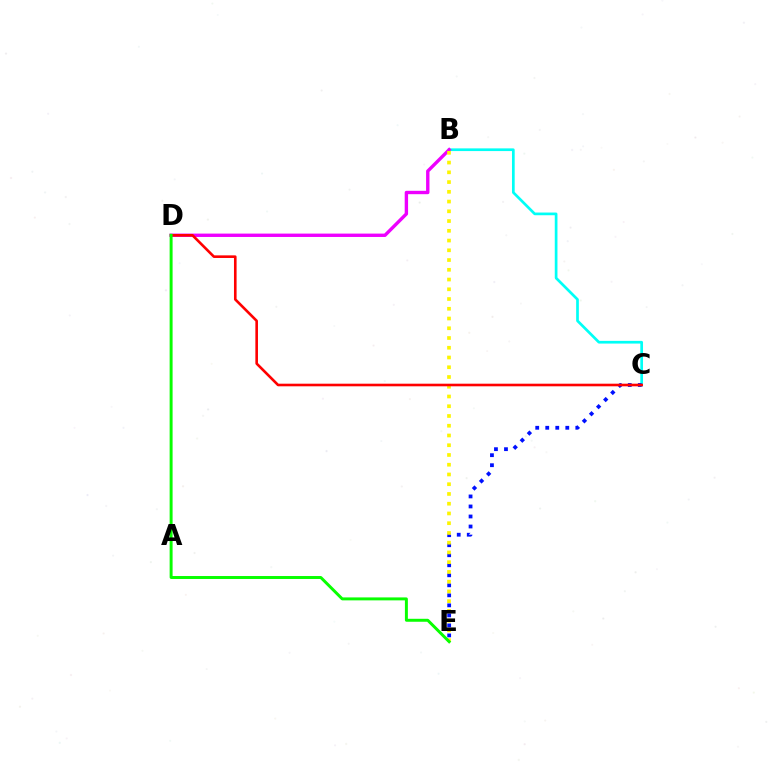{('B', 'C'): [{'color': '#00fff6', 'line_style': 'solid', 'thickness': 1.94}], ('C', 'E'): [{'color': '#0010ff', 'line_style': 'dotted', 'thickness': 2.72}], ('B', 'D'): [{'color': '#ee00ff', 'line_style': 'solid', 'thickness': 2.43}], ('B', 'E'): [{'color': '#fcf500', 'line_style': 'dotted', 'thickness': 2.65}], ('C', 'D'): [{'color': '#ff0000', 'line_style': 'solid', 'thickness': 1.88}], ('D', 'E'): [{'color': '#08ff00', 'line_style': 'solid', 'thickness': 2.13}]}